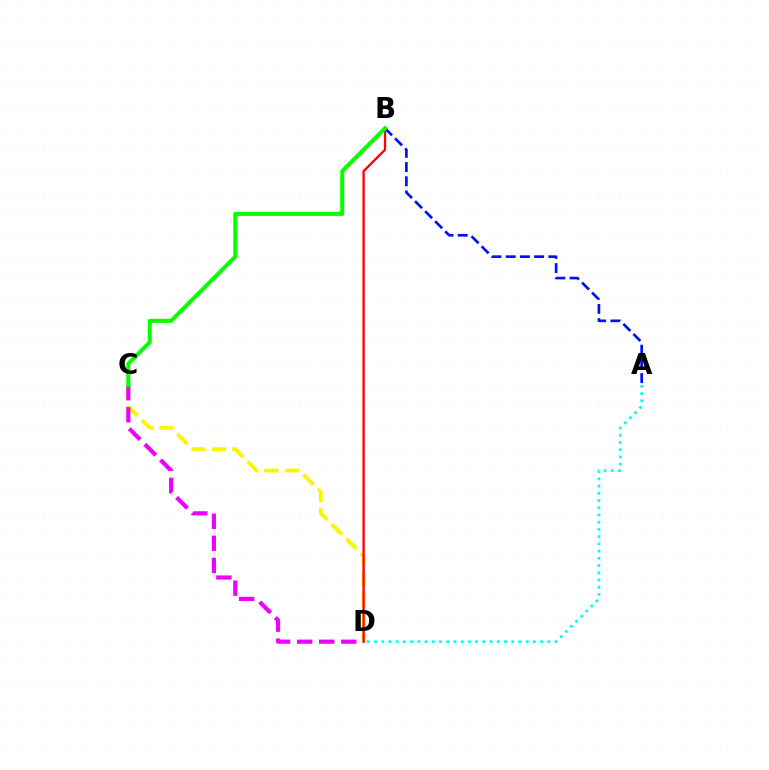{('A', 'B'): [{'color': '#0010ff', 'line_style': 'dashed', 'thickness': 1.93}], ('A', 'D'): [{'color': '#00fff6', 'line_style': 'dotted', 'thickness': 1.96}], ('C', 'D'): [{'color': '#fcf500', 'line_style': 'dashed', 'thickness': 2.78}, {'color': '#ee00ff', 'line_style': 'dashed', 'thickness': 3.0}], ('B', 'D'): [{'color': '#ff0000', 'line_style': 'solid', 'thickness': 1.67}], ('B', 'C'): [{'color': '#08ff00', 'line_style': 'solid', 'thickness': 2.91}]}